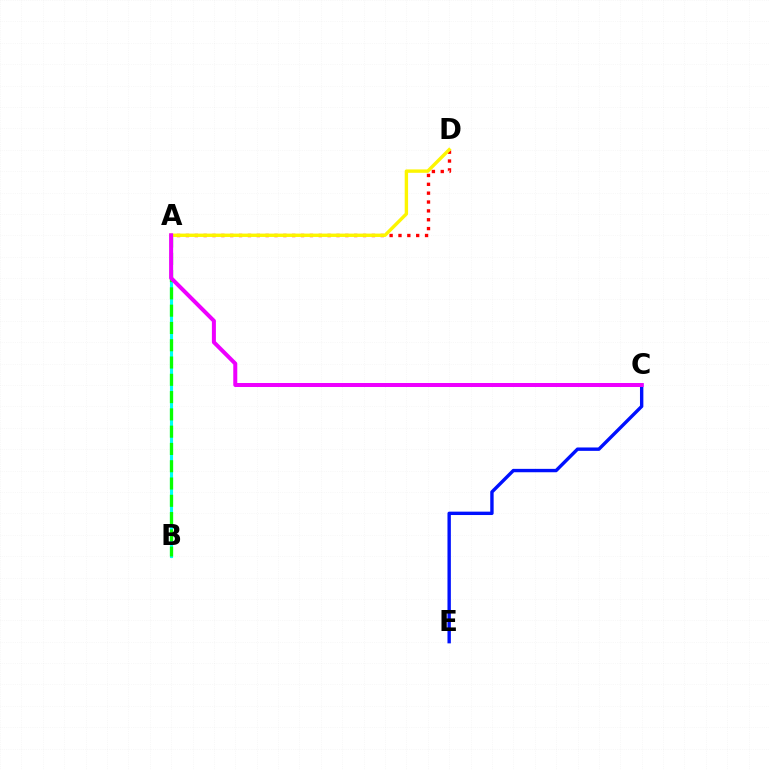{('A', 'B'): [{'color': '#00fff6', 'line_style': 'solid', 'thickness': 2.24}, {'color': '#08ff00', 'line_style': 'dashed', 'thickness': 2.35}], ('C', 'E'): [{'color': '#0010ff', 'line_style': 'solid', 'thickness': 2.44}], ('A', 'D'): [{'color': '#ff0000', 'line_style': 'dotted', 'thickness': 2.41}, {'color': '#fcf500', 'line_style': 'solid', 'thickness': 2.44}], ('A', 'C'): [{'color': '#ee00ff', 'line_style': 'solid', 'thickness': 2.88}]}